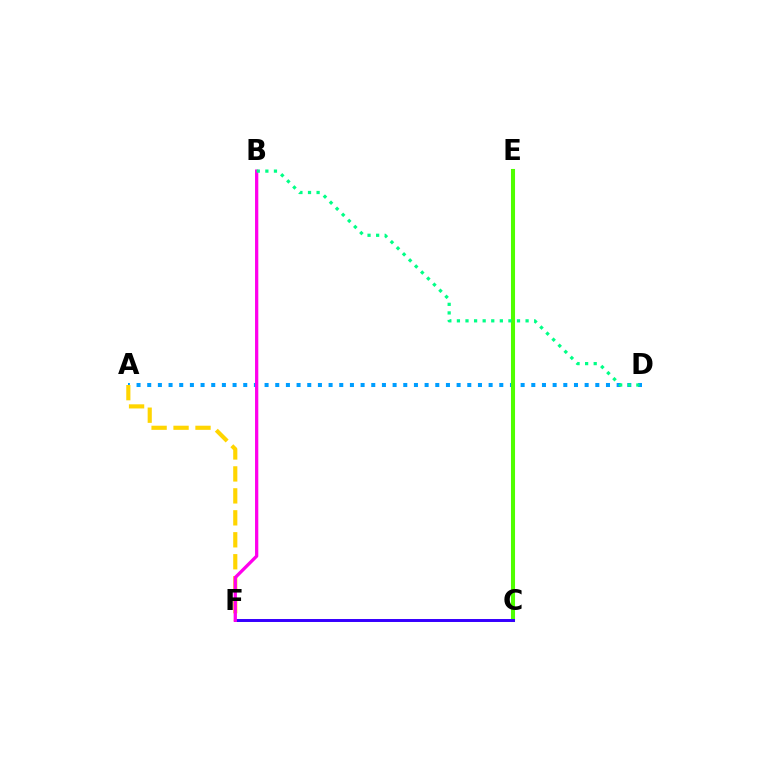{('A', 'D'): [{'color': '#009eff', 'line_style': 'dotted', 'thickness': 2.9}], ('C', 'E'): [{'color': '#ff0000', 'line_style': 'dotted', 'thickness': 2.03}, {'color': '#4fff00', 'line_style': 'solid', 'thickness': 2.93}], ('A', 'F'): [{'color': '#ffd500', 'line_style': 'dashed', 'thickness': 2.98}], ('C', 'F'): [{'color': '#3700ff', 'line_style': 'solid', 'thickness': 2.14}], ('B', 'F'): [{'color': '#ff00ed', 'line_style': 'solid', 'thickness': 2.36}], ('B', 'D'): [{'color': '#00ff86', 'line_style': 'dotted', 'thickness': 2.33}]}